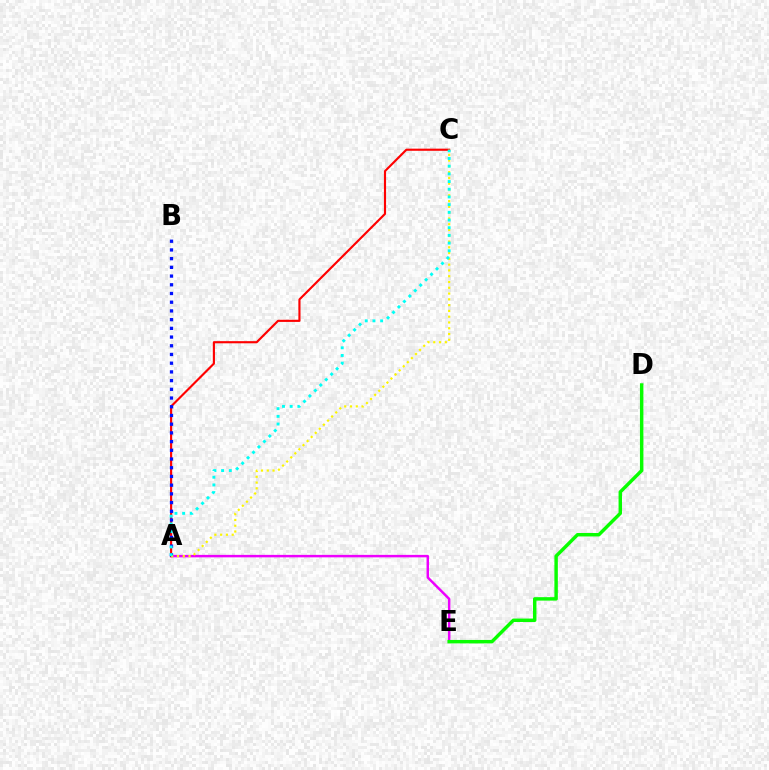{('A', 'E'): [{'color': '#ee00ff', 'line_style': 'solid', 'thickness': 1.78}], ('D', 'E'): [{'color': '#08ff00', 'line_style': 'solid', 'thickness': 2.48}], ('A', 'C'): [{'color': '#ff0000', 'line_style': 'solid', 'thickness': 1.54}, {'color': '#fcf500', 'line_style': 'dotted', 'thickness': 1.57}, {'color': '#00fff6', 'line_style': 'dotted', 'thickness': 2.09}], ('A', 'B'): [{'color': '#0010ff', 'line_style': 'dotted', 'thickness': 2.37}]}